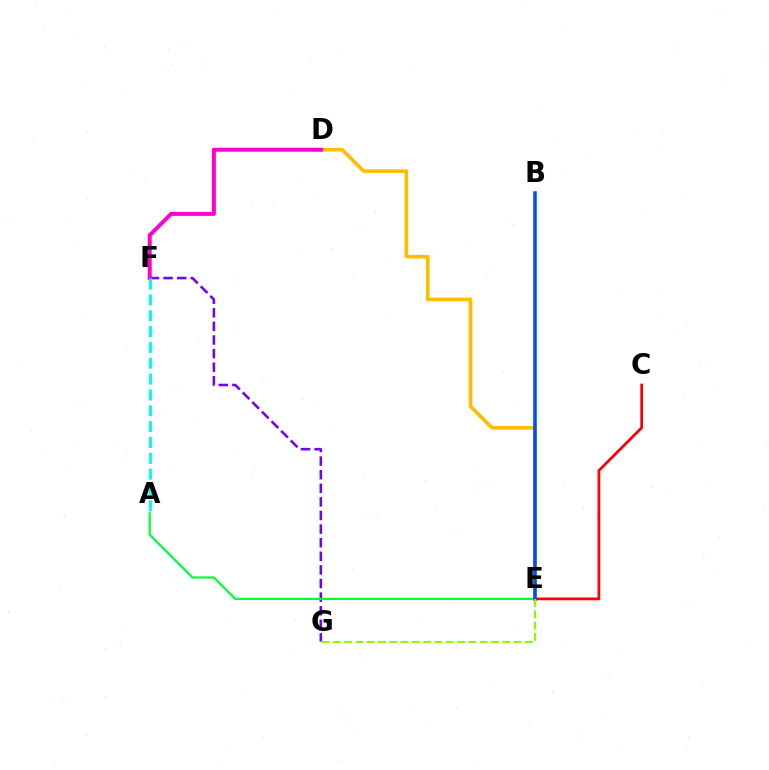{('F', 'G'): [{'color': '#7200ff', 'line_style': 'dashed', 'thickness': 1.85}], ('D', 'E'): [{'color': '#ffbd00', 'line_style': 'solid', 'thickness': 2.6}], ('D', 'F'): [{'color': '#ff00cf', 'line_style': 'solid', 'thickness': 2.88}], ('C', 'E'): [{'color': '#ff0000', 'line_style': 'solid', 'thickness': 1.98}], ('A', 'F'): [{'color': '#00fff6', 'line_style': 'dashed', 'thickness': 2.15}], ('A', 'E'): [{'color': '#00ff39', 'line_style': 'solid', 'thickness': 1.58}], ('B', 'E'): [{'color': '#004bff', 'line_style': 'solid', 'thickness': 2.55}], ('E', 'G'): [{'color': '#84ff00', 'line_style': 'dashed', 'thickness': 1.53}]}